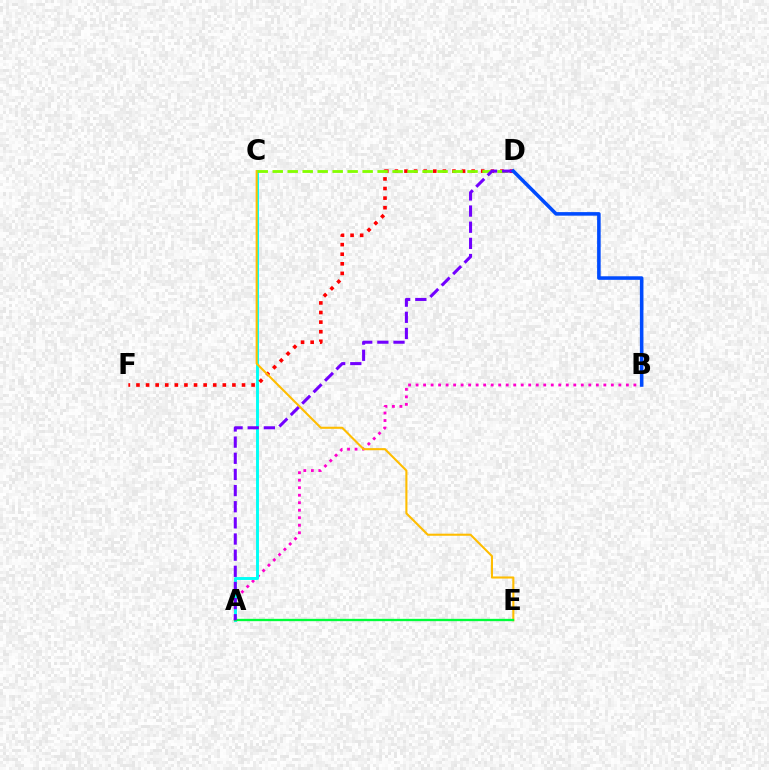{('A', 'B'): [{'color': '#ff00cf', 'line_style': 'dotted', 'thickness': 2.04}], ('A', 'C'): [{'color': '#00fff6', 'line_style': 'solid', 'thickness': 2.1}], ('D', 'F'): [{'color': '#ff0000', 'line_style': 'dotted', 'thickness': 2.61}], ('C', 'E'): [{'color': '#ffbd00', 'line_style': 'solid', 'thickness': 1.51}], ('A', 'E'): [{'color': '#00ff39', 'line_style': 'solid', 'thickness': 1.68}], ('C', 'D'): [{'color': '#84ff00', 'line_style': 'dashed', 'thickness': 2.04}], ('A', 'D'): [{'color': '#7200ff', 'line_style': 'dashed', 'thickness': 2.19}], ('B', 'D'): [{'color': '#004bff', 'line_style': 'solid', 'thickness': 2.56}]}